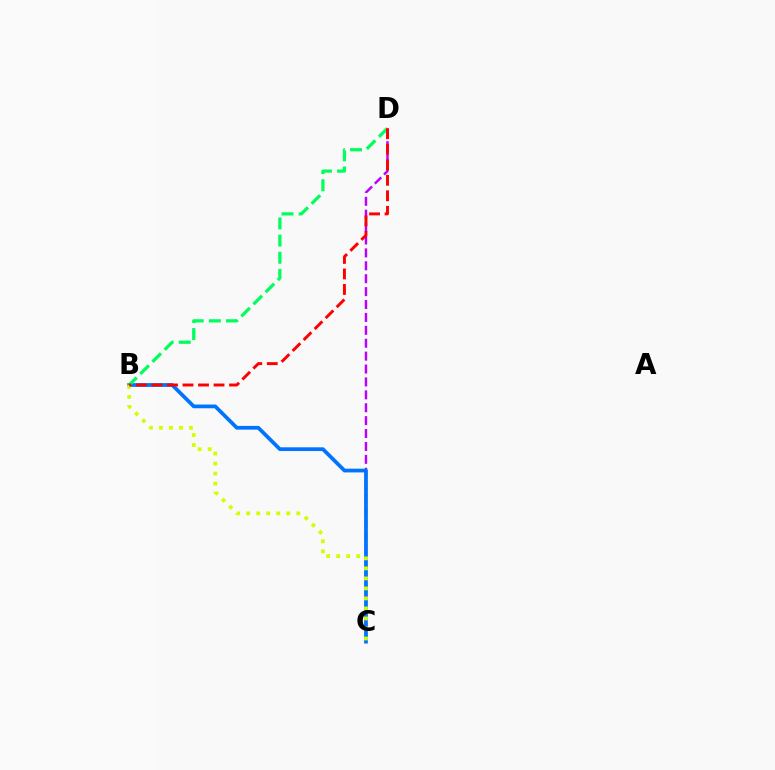{('C', 'D'): [{'color': '#b900ff', 'line_style': 'dashed', 'thickness': 1.75}], ('B', 'C'): [{'color': '#0074ff', 'line_style': 'solid', 'thickness': 2.69}, {'color': '#d1ff00', 'line_style': 'dotted', 'thickness': 2.72}], ('B', 'D'): [{'color': '#00ff5c', 'line_style': 'dashed', 'thickness': 2.33}, {'color': '#ff0000', 'line_style': 'dashed', 'thickness': 2.11}]}